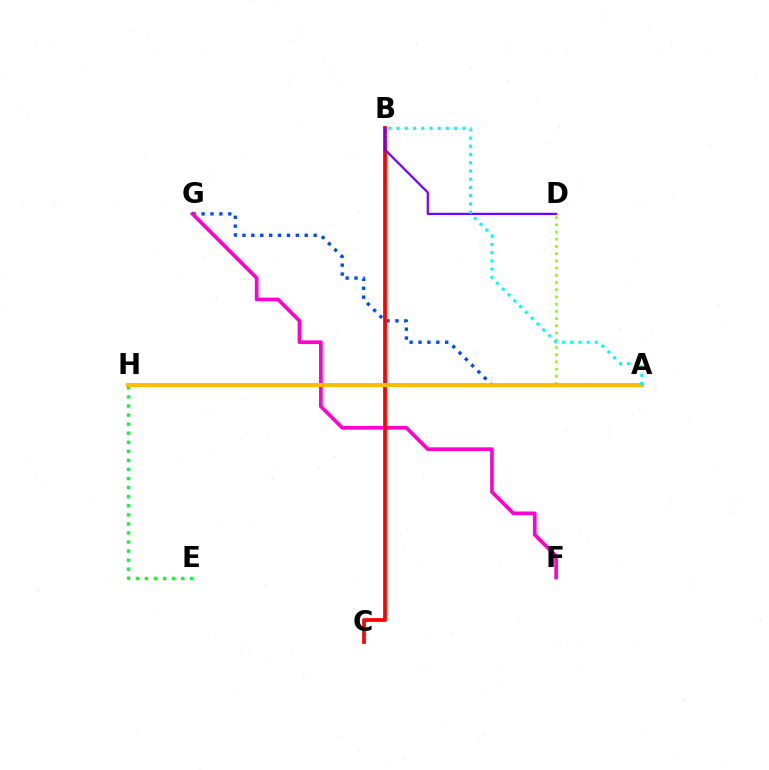{('A', 'G'): [{'color': '#004bff', 'line_style': 'dotted', 'thickness': 2.42}], ('A', 'D'): [{'color': '#84ff00', 'line_style': 'dotted', 'thickness': 1.96}], ('E', 'H'): [{'color': '#00ff39', 'line_style': 'dotted', 'thickness': 2.46}], ('F', 'G'): [{'color': '#ff00cf', 'line_style': 'solid', 'thickness': 2.65}], ('B', 'C'): [{'color': '#ff0000', 'line_style': 'solid', 'thickness': 2.69}], ('A', 'H'): [{'color': '#ffbd00', 'line_style': 'solid', 'thickness': 2.89}], ('B', 'D'): [{'color': '#7200ff', 'line_style': 'solid', 'thickness': 1.59}], ('A', 'B'): [{'color': '#00fff6', 'line_style': 'dotted', 'thickness': 2.24}]}